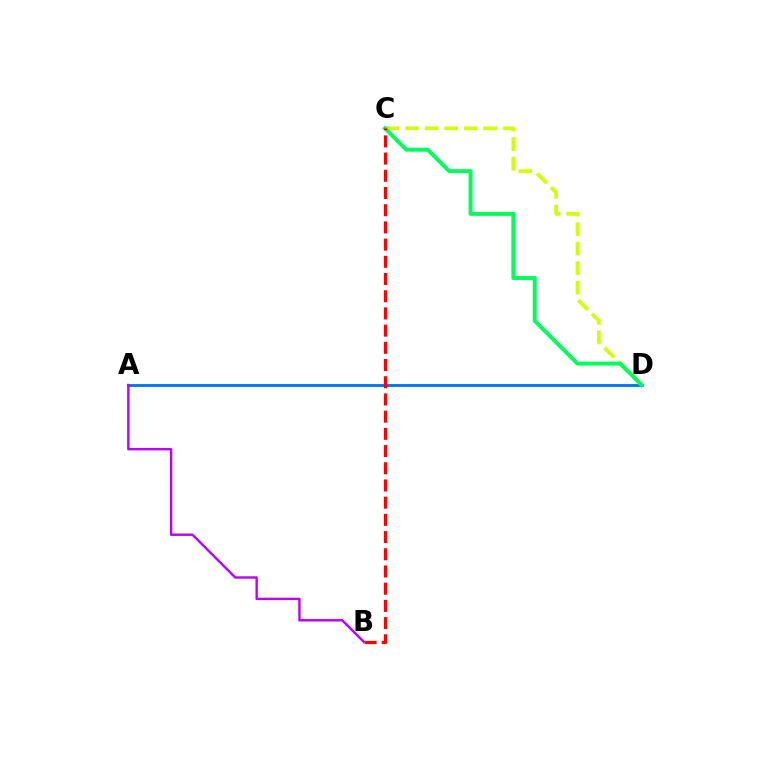{('A', 'D'): [{'color': '#0074ff', 'line_style': 'solid', 'thickness': 2.05}], ('C', 'D'): [{'color': '#d1ff00', 'line_style': 'dashed', 'thickness': 2.65}, {'color': '#00ff5c', 'line_style': 'solid', 'thickness': 2.84}], ('A', 'B'): [{'color': '#b900ff', 'line_style': 'solid', 'thickness': 1.73}], ('B', 'C'): [{'color': '#ff0000', 'line_style': 'dashed', 'thickness': 2.34}]}